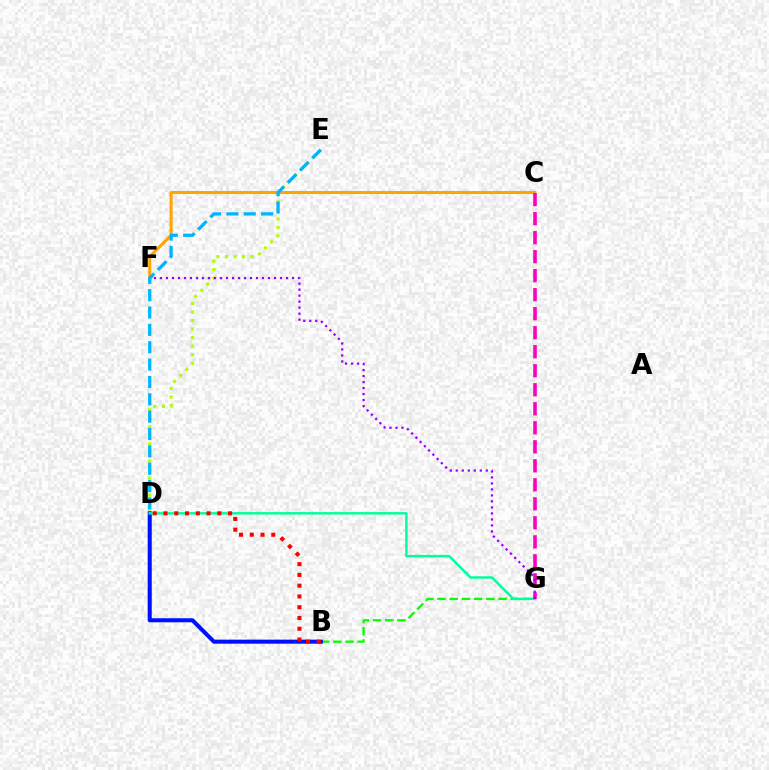{('D', 'E'): [{'color': '#b3ff00', 'line_style': 'dotted', 'thickness': 2.32}, {'color': '#00b5ff', 'line_style': 'dashed', 'thickness': 2.36}], ('B', 'G'): [{'color': '#08ff00', 'line_style': 'dashed', 'thickness': 1.66}], ('B', 'D'): [{'color': '#0010ff', 'line_style': 'solid', 'thickness': 2.92}, {'color': '#ff0000', 'line_style': 'dotted', 'thickness': 2.92}], ('D', 'G'): [{'color': '#00ff9d', 'line_style': 'solid', 'thickness': 1.78}], ('C', 'F'): [{'color': '#ffa500', 'line_style': 'solid', 'thickness': 2.18}], ('C', 'G'): [{'color': '#ff00bd', 'line_style': 'dashed', 'thickness': 2.58}], ('F', 'G'): [{'color': '#9b00ff', 'line_style': 'dotted', 'thickness': 1.63}]}